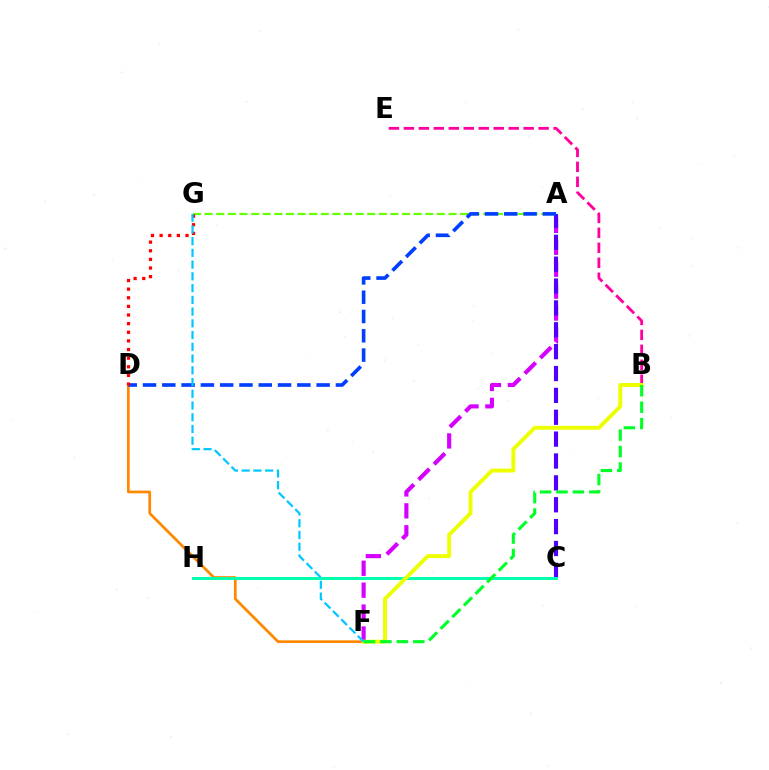{('A', 'G'): [{'color': '#66ff00', 'line_style': 'dashed', 'thickness': 1.58}], ('D', 'F'): [{'color': '#ff8800', 'line_style': 'solid', 'thickness': 1.95}], ('A', 'F'): [{'color': '#d600ff', 'line_style': 'dashed', 'thickness': 2.98}], ('A', 'C'): [{'color': '#4f00ff', 'line_style': 'dashed', 'thickness': 2.97}], ('C', 'H'): [{'color': '#00ffaf', 'line_style': 'solid', 'thickness': 2.12}], ('B', 'E'): [{'color': '#ff00a0', 'line_style': 'dashed', 'thickness': 2.03}], ('A', 'D'): [{'color': '#003fff', 'line_style': 'dashed', 'thickness': 2.62}], ('D', 'G'): [{'color': '#ff0000', 'line_style': 'dotted', 'thickness': 2.34}], ('B', 'F'): [{'color': '#eeff00', 'line_style': 'solid', 'thickness': 2.8}, {'color': '#00ff27', 'line_style': 'dashed', 'thickness': 2.23}], ('F', 'G'): [{'color': '#00c7ff', 'line_style': 'dashed', 'thickness': 1.6}]}